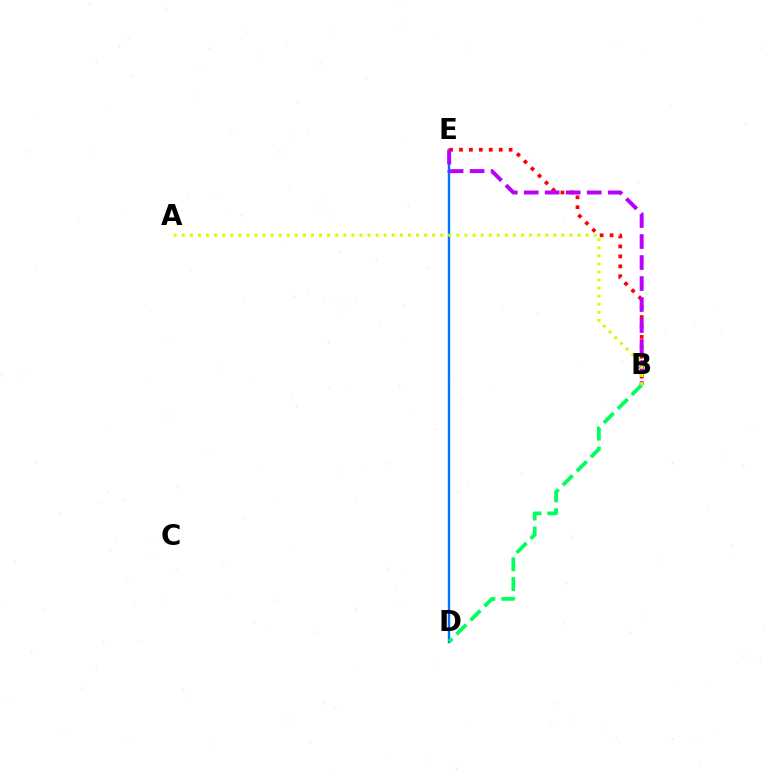{('D', 'E'): [{'color': '#0074ff', 'line_style': 'solid', 'thickness': 1.73}], ('B', 'E'): [{'color': '#ff0000', 'line_style': 'dotted', 'thickness': 2.7}, {'color': '#b900ff', 'line_style': 'dashed', 'thickness': 2.85}], ('B', 'D'): [{'color': '#00ff5c', 'line_style': 'dashed', 'thickness': 2.69}], ('A', 'B'): [{'color': '#d1ff00', 'line_style': 'dotted', 'thickness': 2.19}]}